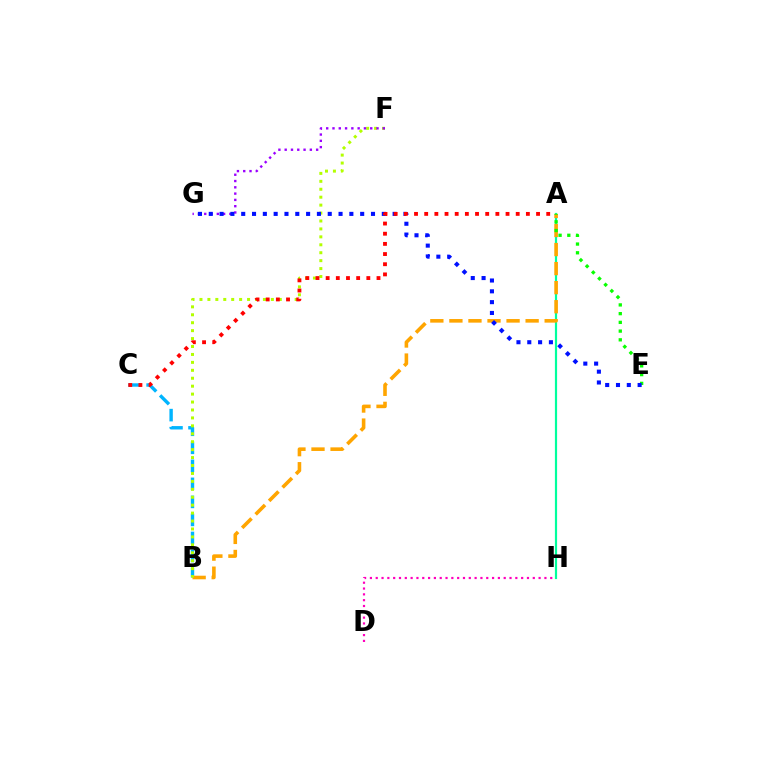{('D', 'H'): [{'color': '#ff00bd', 'line_style': 'dotted', 'thickness': 1.58}], ('B', 'C'): [{'color': '#00b5ff', 'line_style': 'dashed', 'thickness': 2.45}], ('A', 'H'): [{'color': '#00ff9d', 'line_style': 'solid', 'thickness': 1.58}], ('A', 'B'): [{'color': '#ffa500', 'line_style': 'dashed', 'thickness': 2.59}], ('B', 'F'): [{'color': '#b3ff00', 'line_style': 'dotted', 'thickness': 2.16}], ('F', 'G'): [{'color': '#9b00ff', 'line_style': 'dotted', 'thickness': 1.71}], ('A', 'E'): [{'color': '#08ff00', 'line_style': 'dotted', 'thickness': 2.37}], ('E', 'G'): [{'color': '#0010ff', 'line_style': 'dotted', 'thickness': 2.94}], ('A', 'C'): [{'color': '#ff0000', 'line_style': 'dotted', 'thickness': 2.76}]}